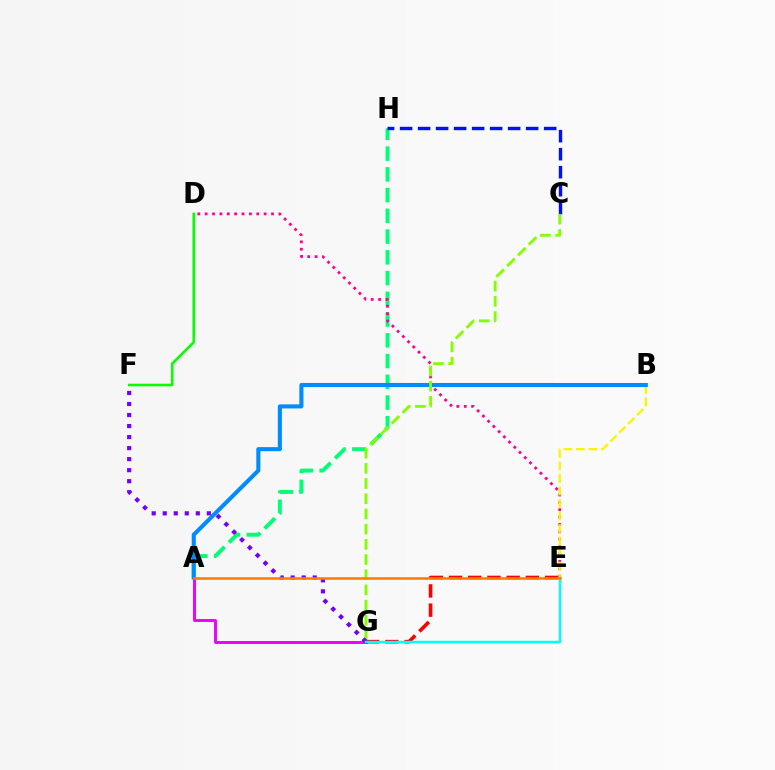{('A', 'H'): [{'color': '#00ff74', 'line_style': 'dashed', 'thickness': 2.82}], ('D', 'E'): [{'color': '#ff0094', 'line_style': 'dotted', 'thickness': 2.0}], ('B', 'E'): [{'color': '#fcf500', 'line_style': 'dashed', 'thickness': 1.7}], ('A', 'G'): [{'color': '#ee00ff', 'line_style': 'solid', 'thickness': 2.11}], ('A', 'B'): [{'color': '#008cff', 'line_style': 'solid', 'thickness': 2.94}], ('C', 'H'): [{'color': '#0010ff', 'line_style': 'dashed', 'thickness': 2.45}], ('C', 'G'): [{'color': '#84ff00', 'line_style': 'dashed', 'thickness': 2.07}], ('E', 'G'): [{'color': '#ff0000', 'line_style': 'dashed', 'thickness': 2.61}, {'color': '#00fff6', 'line_style': 'solid', 'thickness': 1.78}], ('F', 'G'): [{'color': '#7200ff', 'line_style': 'dotted', 'thickness': 3.0}], ('D', 'F'): [{'color': '#08ff00', 'line_style': 'solid', 'thickness': 1.87}], ('A', 'E'): [{'color': '#ff7c00', 'line_style': 'solid', 'thickness': 1.84}]}